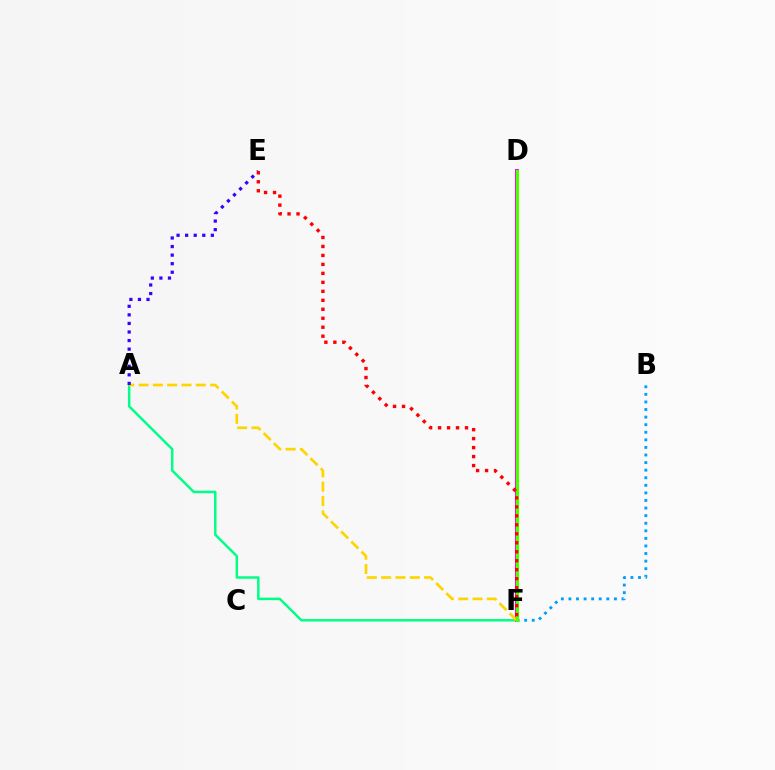{('A', 'F'): [{'color': '#00ff86', 'line_style': 'solid', 'thickness': 1.78}, {'color': '#ffd500', 'line_style': 'dashed', 'thickness': 1.95}], ('B', 'F'): [{'color': '#009eff', 'line_style': 'dotted', 'thickness': 2.06}], ('D', 'F'): [{'color': '#ff00ed', 'line_style': 'solid', 'thickness': 2.87}, {'color': '#4fff00', 'line_style': 'solid', 'thickness': 2.29}], ('A', 'E'): [{'color': '#3700ff', 'line_style': 'dotted', 'thickness': 2.33}], ('E', 'F'): [{'color': '#ff0000', 'line_style': 'dotted', 'thickness': 2.44}]}